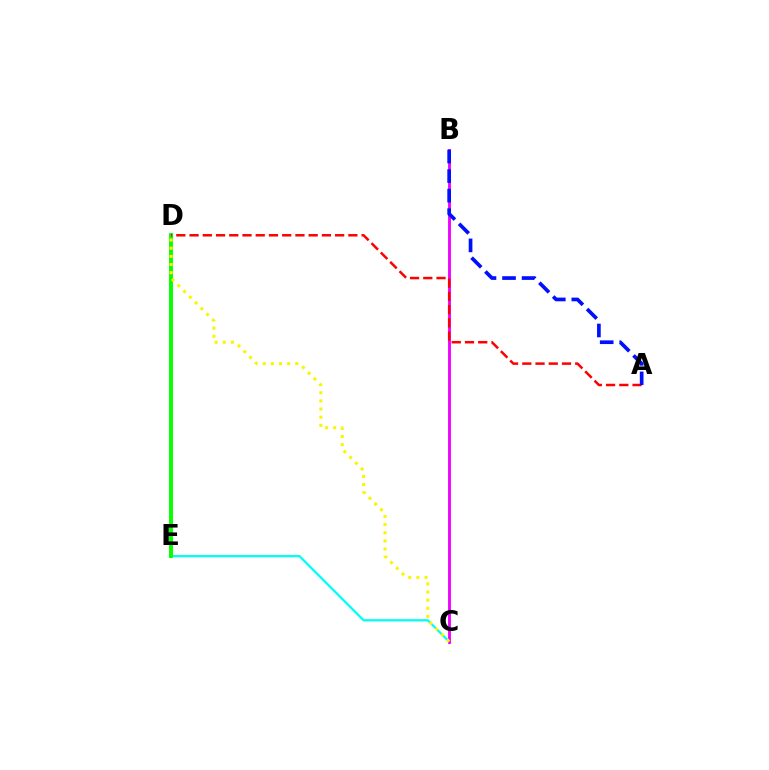{('C', 'E'): [{'color': '#00fff6', 'line_style': 'solid', 'thickness': 1.65}], ('B', 'C'): [{'color': '#ee00ff', 'line_style': 'solid', 'thickness': 2.06}], ('D', 'E'): [{'color': '#08ff00', 'line_style': 'solid', 'thickness': 2.83}], ('A', 'D'): [{'color': '#ff0000', 'line_style': 'dashed', 'thickness': 1.8}], ('C', 'D'): [{'color': '#fcf500', 'line_style': 'dotted', 'thickness': 2.21}], ('A', 'B'): [{'color': '#0010ff', 'line_style': 'dashed', 'thickness': 2.65}]}